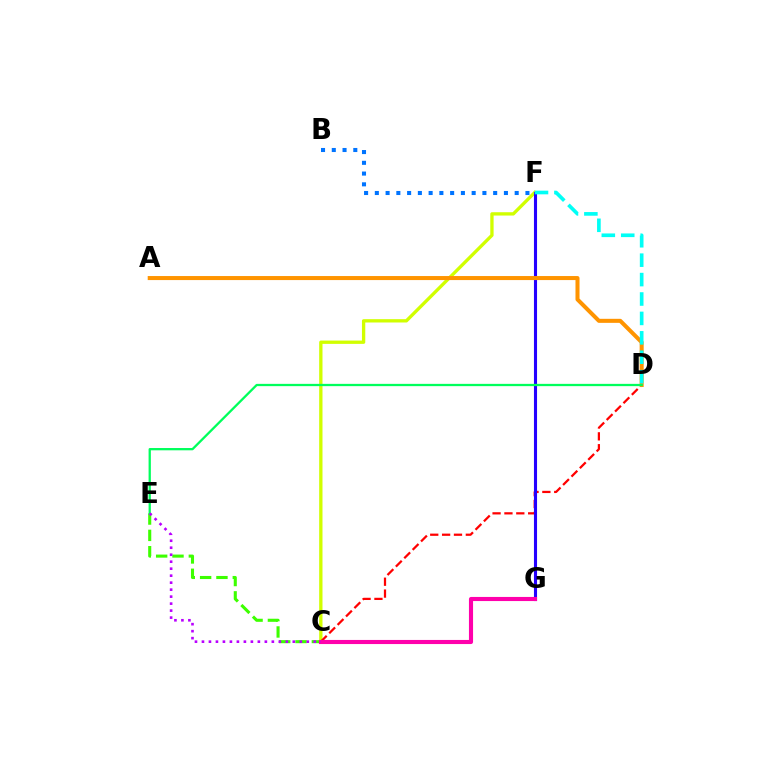{('C', 'E'): [{'color': '#3dff00', 'line_style': 'dashed', 'thickness': 2.22}, {'color': '#b900ff', 'line_style': 'dotted', 'thickness': 1.9}], ('C', 'F'): [{'color': '#d1ff00', 'line_style': 'solid', 'thickness': 2.39}], ('B', 'F'): [{'color': '#0074ff', 'line_style': 'dotted', 'thickness': 2.92}], ('C', 'D'): [{'color': '#ff0000', 'line_style': 'dashed', 'thickness': 1.61}], ('F', 'G'): [{'color': '#2500ff', 'line_style': 'solid', 'thickness': 2.23}], ('A', 'D'): [{'color': '#ff9400', 'line_style': 'solid', 'thickness': 2.9}], ('C', 'G'): [{'color': '#ff00ac', 'line_style': 'solid', 'thickness': 2.96}], ('D', 'E'): [{'color': '#00ff5c', 'line_style': 'solid', 'thickness': 1.64}], ('D', 'F'): [{'color': '#00fff6', 'line_style': 'dashed', 'thickness': 2.64}]}